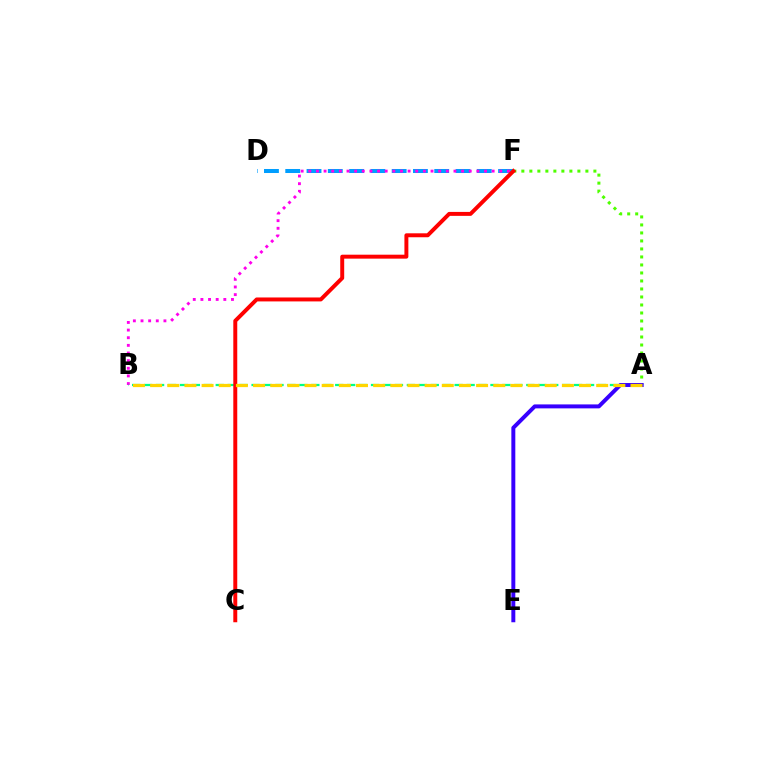{('D', 'F'): [{'color': '#009eff', 'line_style': 'dashed', 'thickness': 2.89}], ('A', 'F'): [{'color': '#4fff00', 'line_style': 'dotted', 'thickness': 2.17}], ('B', 'F'): [{'color': '#ff00ed', 'line_style': 'dotted', 'thickness': 2.08}], ('A', 'B'): [{'color': '#00ff86', 'line_style': 'dashed', 'thickness': 1.62}, {'color': '#ffd500', 'line_style': 'dashed', 'thickness': 2.33}], ('A', 'E'): [{'color': '#3700ff', 'line_style': 'solid', 'thickness': 2.85}], ('C', 'F'): [{'color': '#ff0000', 'line_style': 'solid', 'thickness': 2.84}]}